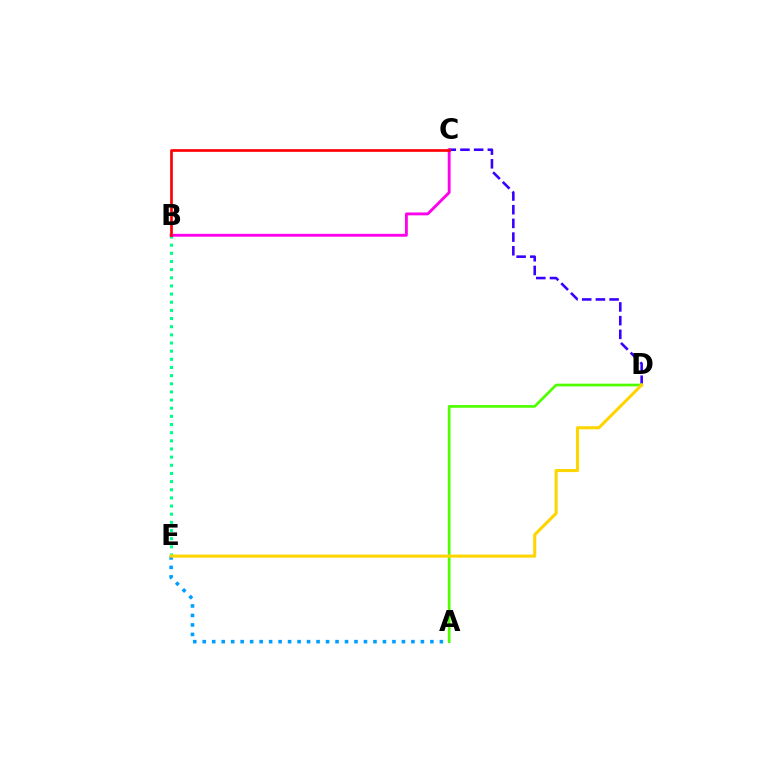{('C', 'D'): [{'color': '#3700ff', 'line_style': 'dashed', 'thickness': 1.86}], ('A', 'D'): [{'color': '#4fff00', 'line_style': 'solid', 'thickness': 1.94}], ('A', 'E'): [{'color': '#009eff', 'line_style': 'dotted', 'thickness': 2.58}], ('B', 'E'): [{'color': '#00ff86', 'line_style': 'dotted', 'thickness': 2.21}], ('B', 'C'): [{'color': '#ff00ed', 'line_style': 'solid', 'thickness': 2.06}, {'color': '#ff0000', 'line_style': 'solid', 'thickness': 1.93}], ('D', 'E'): [{'color': '#ffd500', 'line_style': 'solid', 'thickness': 2.21}]}